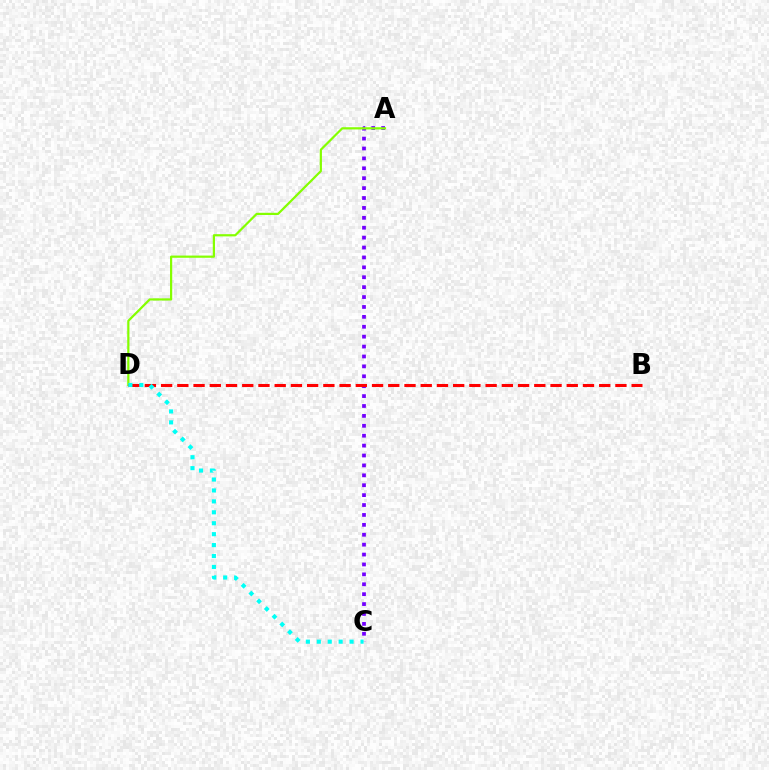{('A', 'C'): [{'color': '#7200ff', 'line_style': 'dotted', 'thickness': 2.69}], ('A', 'D'): [{'color': '#84ff00', 'line_style': 'solid', 'thickness': 1.59}], ('B', 'D'): [{'color': '#ff0000', 'line_style': 'dashed', 'thickness': 2.2}], ('C', 'D'): [{'color': '#00fff6', 'line_style': 'dotted', 'thickness': 2.97}]}